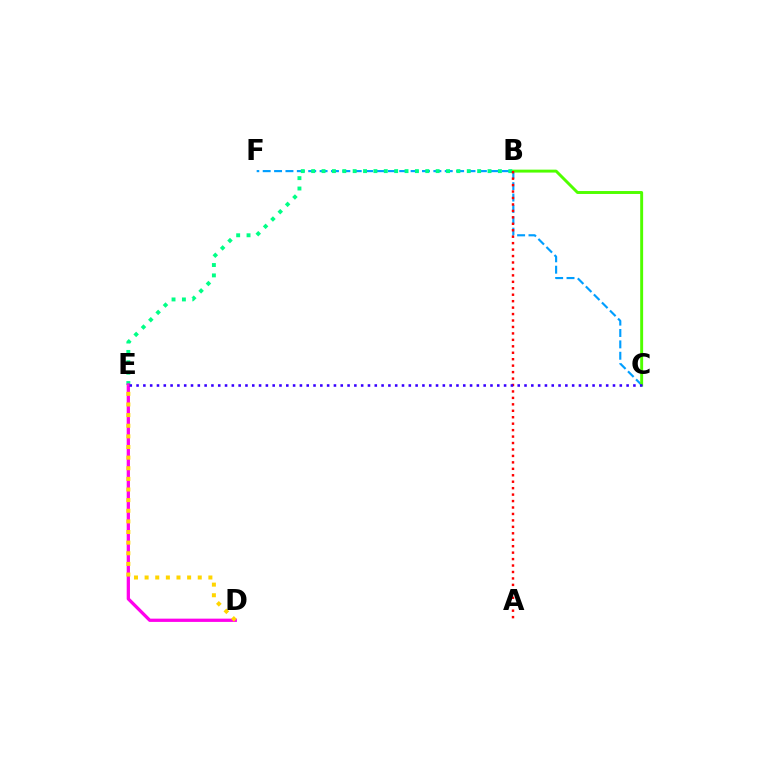{('C', 'F'): [{'color': '#009eff', 'line_style': 'dashed', 'thickness': 1.55}], ('B', 'C'): [{'color': '#4fff00', 'line_style': 'solid', 'thickness': 2.11}], ('B', 'E'): [{'color': '#00ff86', 'line_style': 'dotted', 'thickness': 2.82}], ('D', 'E'): [{'color': '#ff00ed', 'line_style': 'solid', 'thickness': 2.35}, {'color': '#ffd500', 'line_style': 'dotted', 'thickness': 2.89}], ('A', 'B'): [{'color': '#ff0000', 'line_style': 'dotted', 'thickness': 1.75}], ('C', 'E'): [{'color': '#3700ff', 'line_style': 'dotted', 'thickness': 1.85}]}